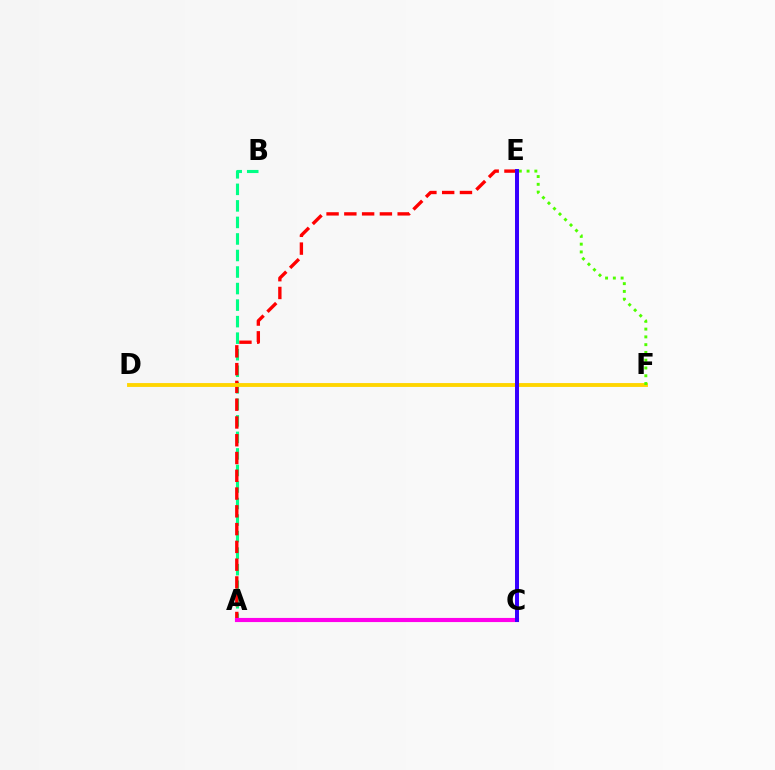{('A', 'B'): [{'color': '#00ff86', 'line_style': 'dashed', 'thickness': 2.25}], ('A', 'E'): [{'color': '#ff0000', 'line_style': 'dashed', 'thickness': 2.41}], ('C', 'E'): [{'color': '#009eff', 'line_style': 'dotted', 'thickness': 1.55}, {'color': '#3700ff', 'line_style': 'solid', 'thickness': 2.86}], ('D', 'F'): [{'color': '#ffd500', 'line_style': 'solid', 'thickness': 2.78}], ('A', 'C'): [{'color': '#ff00ed', 'line_style': 'solid', 'thickness': 2.97}], ('E', 'F'): [{'color': '#4fff00', 'line_style': 'dotted', 'thickness': 2.11}]}